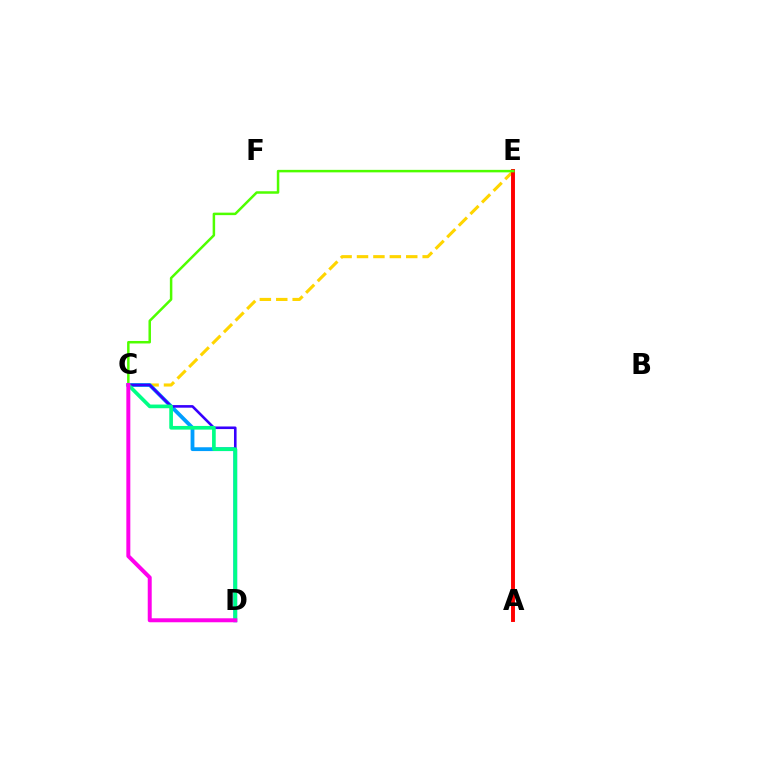{('C', 'E'): [{'color': '#ffd500', 'line_style': 'dashed', 'thickness': 2.23}, {'color': '#4fff00', 'line_style': 'solid', 'thickness': 1.8}], ('A', 'E'): [{'color': '#ff0000', 'line_style': 'solid', 'thickness': 2.82}], ('C', 'D'): [{'color': '#009eff', 'line_style': 'solid', 'thickness': 2.75}, {'color': '#3700ff', 'line_style': 'solid', 'thickness': 1.87}, {'color': '#00ff86', 'line_style': 'solid', 'thickness': 2.65}, {'color': '#ff00ed', 'line_style': 'solid', 'thickness': 2.86}]}